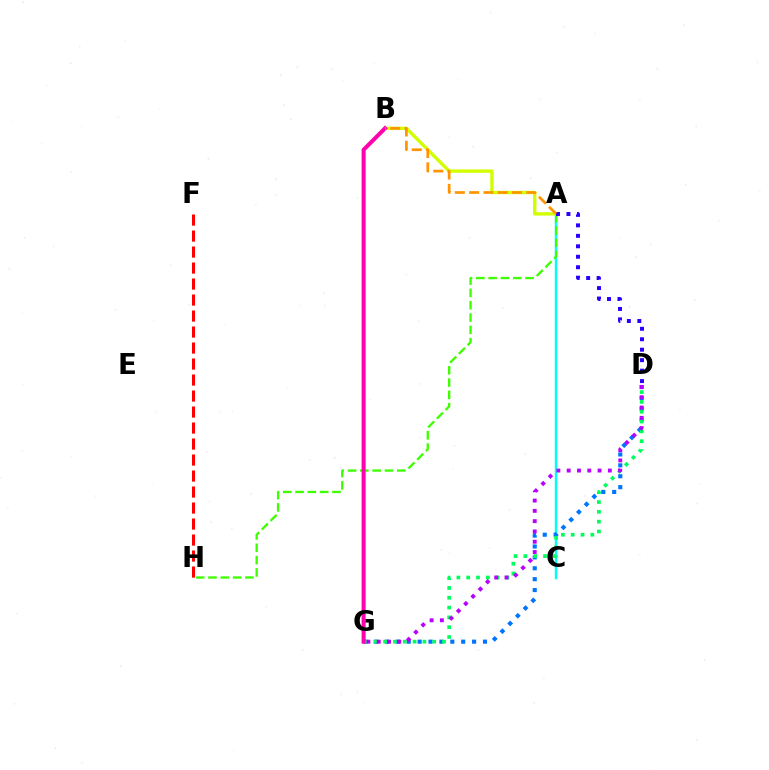{('A', 'C'): [{'color': '#00fff6', 'line_style': 'solid', 'thickness': 1.78}], ('A', 'H'): [{'color': '#3dff00', 'line_style': 'dashed', 'thickness': 1.67}], ('D', 'G'): [{'color': '#0074ff', 'line_style': 'dotted', 'thickness': 2.96}, {'color': '#00ff5c', 'line_style': 'dotted', 'thickness': 2.67}, {'color': '#b900ff', 'line_style': 'dotted', 'thickness': 2.8}], ('A', 'B'): [{'color': '#d1ff00', 'line_style': 'solid', 'thickness': 2.43}, {'color': '#ff9400', 'line_style': 'dashed', 'thickness': 1.94}], ('A', 'D'): [{'color': '#2500ff', 'line_style': 'dotted', 'thickness': 2.84}], ('F', 'H'): [{'color': '#ff0000', 'line_style': 'dashed', 'thickness': 2.17}], ('B', 'G'): [{'color': '#ff00ac', 'line_style': 'solid', 'thickness': 2.9}]}